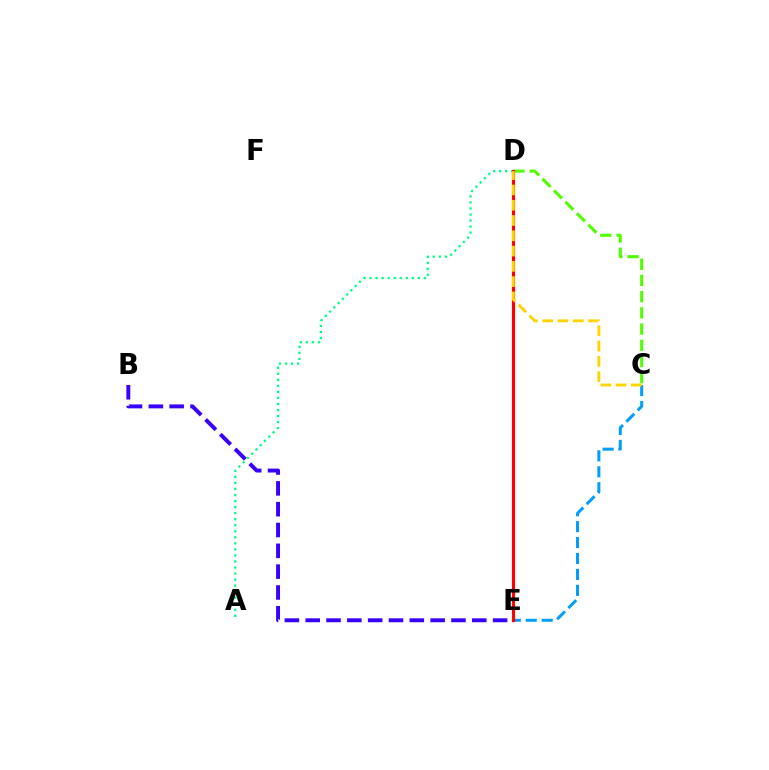{('A', 'D'): [{'color': '#00ff86', 'line_style': 'dotted', 'thickness': 1.64}], ('D', 'E'): [{'color': '#ff00ed', 'line_style': 'dashed', 'thickness': 2.02}, {'color': '#ff0000', 'line_style': 'solid', 'thickness': 2.28}], ('C', 'E'): [{'color': '#009eff', 'line_style': 'dashed', 'thickness': 2.16}], ('C', 'D'): [{'color': '#4fff00', 'line_style': 'dashed', 'thickness': 2.2}, {'color': '#ffd500', 'line_style': 'dashed', 'thickness': 2.08}], ('B', 'E'): [{'color': '#3700ff', 'line_style': 'dashed', 'thickness': 2.83}]}